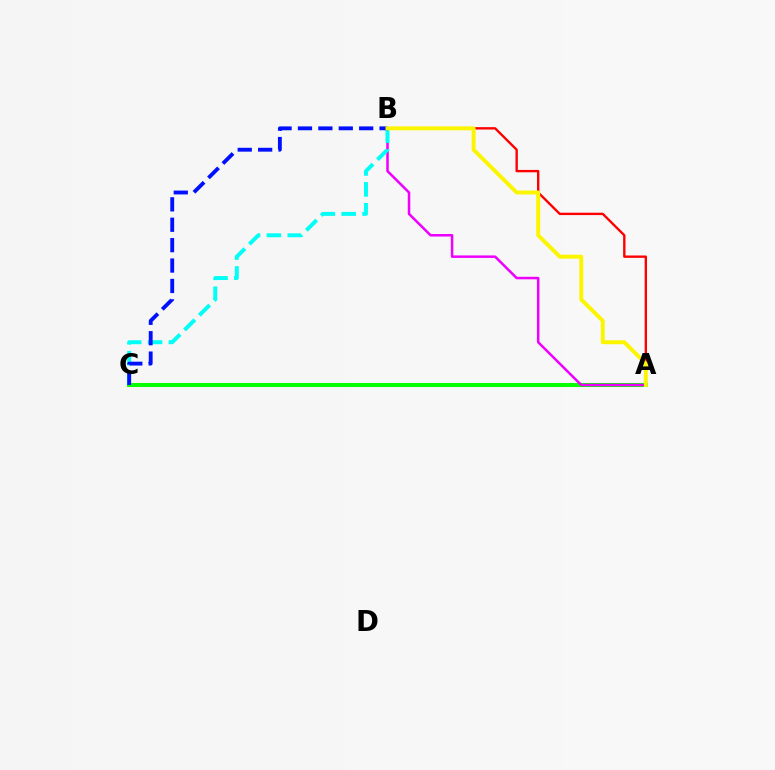{('A', 'C'): [{'color': '#08ff00', 'line_style': 'solid', 'thickness': 2.9}], ('A', 'B'): [{'color': '#ee00ff', 'line_style': 'solid', 'thickness': 1.81}, {'color': '#ff0000', 'line_style': 'solid', 'thickness': 1.7}, {'color': '#fcf500', 'line_style': 'solid', 'thickness': 2.84}], ('B', 'C'): [{'color': '#00fff6', 'line_style': 'dashed', 'thickness': 2.84}, {'color': '#0010ff', 'line_style': 'dashed', 'thickness': 2.77}]}